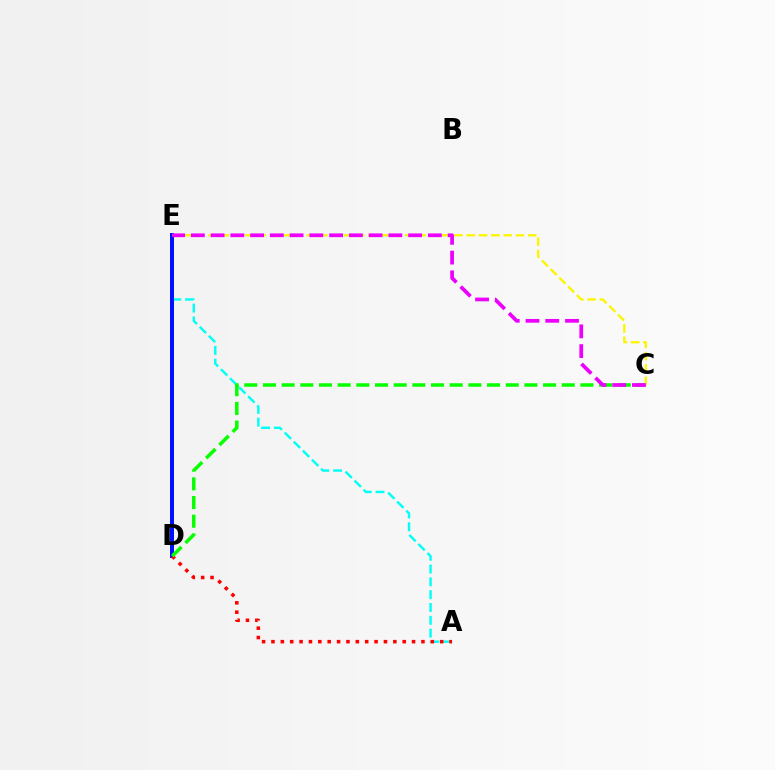{('A', 'E'): [{'color': '#00fff6', 'line_style': 'dashed', 'thickness': 1.74}], ('D', 'E'): [{'color': '#0010ff', 'line_style': 'solid', 'thickness': 2.87}], ('A', 'D'): [{'color': '#ff0000', 'line_style': 'dotted', 'thickness': 2.55}], ('C', 'D'): [{'color': '#08ff00', 'line_style': 'dashed', 'thickness': 2.54}], ('C', 'E'): [{'color': '#fcf500', 'line_style': 'dashed', 'thickness': 1.67}, {'color': '#ee00ff', 'line_style': 'dashed', 'thickness': 2.68}]}